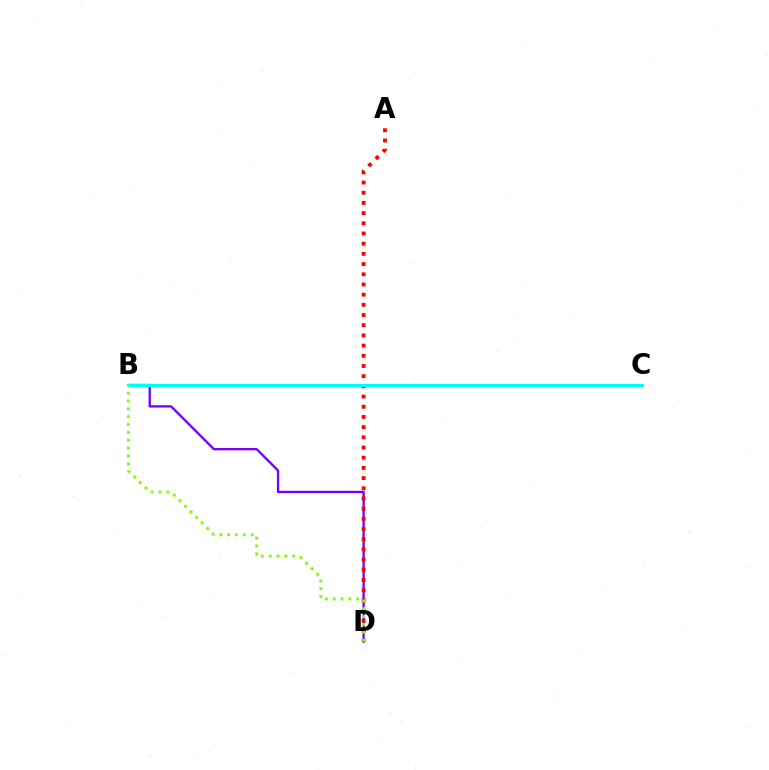{('B', 'D'): [{'color': '#7200ff', 'line_style': 'solid', 'thickness': 1.67}, {'color': '#84ff00', 'line_style': 'dotted', 'thickness': 2.14}], ('A', 'D'): [{'color': '#ff0000', 'line_style': 'dotted', 'thickness': 2.77}], ('B', 'C'): [{'color': '#00fff6', 'line_style': 'solid', 'thickness': 2.17}]}